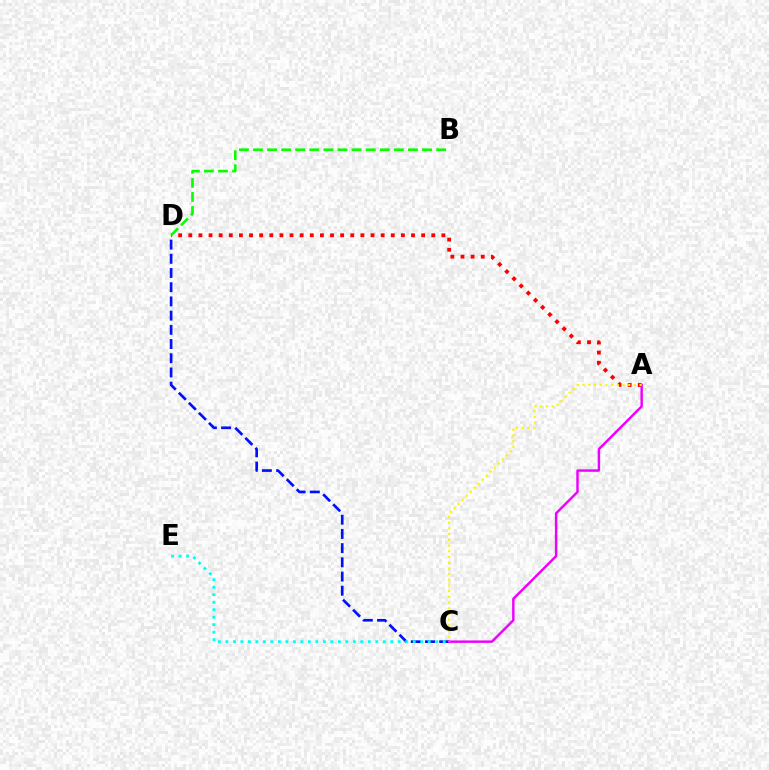{('A', 'D'): [{'color': '#ff0000', 'line_style': 'dotted', 'thickness': 2.75}], ('C', 'D'): [{'color': '#0010ff', 'line_style': 'dashed', 'thickness': 1.93}], ('C', 'E'): [{'color': '#00fff6', 'line_style': 'dotted', 'thickness': 2.04}], ('A', 'C'): [{'color': '#ee00ff', 'line_style': 'solid', 'thickness': 1.76}, {'color': '#fcf500', 'line_style': 'dotted', 'thickness': 1.55}], ('B', 'D'): [{'color': '#08ff00', 'line_style': 'dashed', 'thickness': 1.91}]}